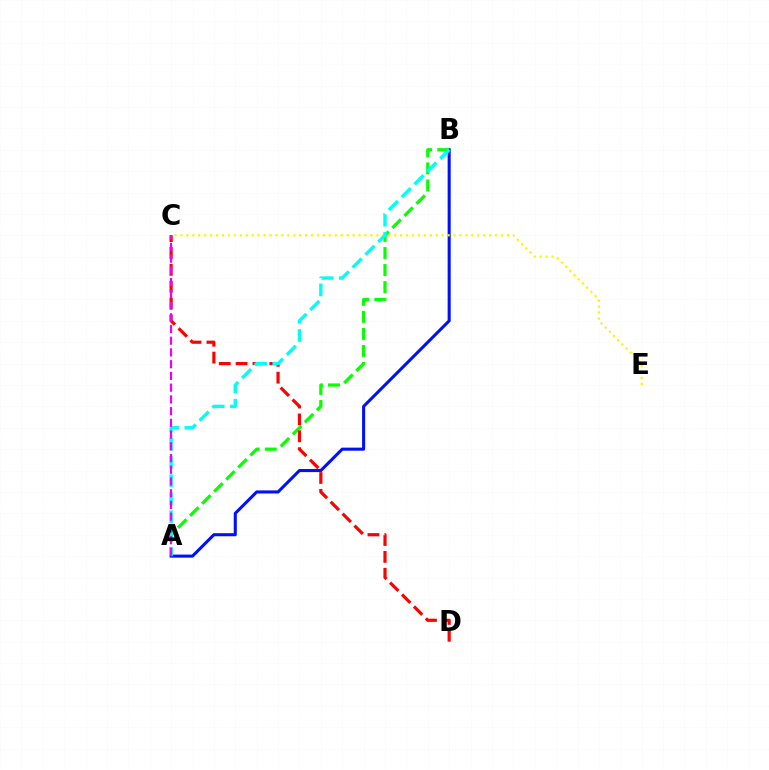{('A', 'B'): [{'color': '#0010ff', 'line_style': 'solid', 'thickness': 2.2}, {'color': '#08ff00', 'line_style': 'dashed', 'thickness': 2.32}, {'color': '#00fff6', 'line_style': 'dashed', 'thickness': 2.46}], ('C', 'E'): [{'color': '#fcf500', 'line_style': 'dotted', 'thickness': 1.61}], ('C', 'D'): [{'color': '#ff0000', 'line_style': 'dashed', 'thickness': 2.29}], ('A', 'C'): [{'color': '#ee00ff', 'line_style': 'dashed', 'thickness': 1.59}]}